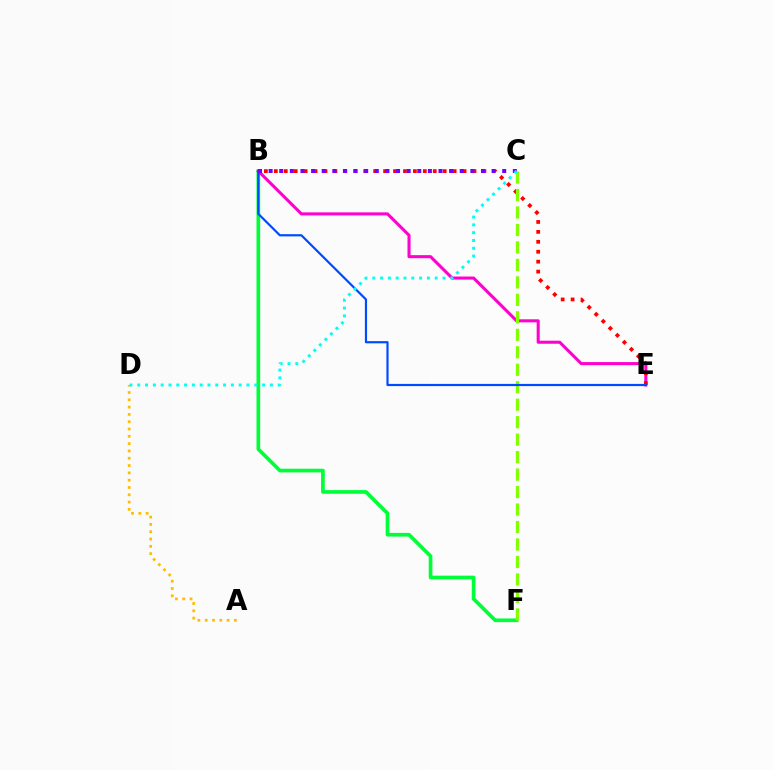{('B', 'F'): [{'color': '#00ff39', 'line_style': 'solid', 'thickness': 2.65}], ('B', 'E'): [{'color': '#ff00cf', 'line_style': 'solid', 'thickness': 2.2}, {'color': '#ff0000', 'line_style': 'dotted', 'thickness': 2.7}, {'color': '#004bff', 'line_style': 'solid', 'thickness': 1.58}], ('C', 'F'): [{'color': '#84ff00', 'line_style': 'dashed', 'thickness': 2.37}], ('B', 'C'): [{'color': '#7200ff', 'line_style': 'dotted', 'thickness': 2.88}], ('A', 'D'): [{'color': '#ffbd00', 'line_style': 'dotted', 'thickness': 1.99}], ('C', 'D'): [{'color': '#00fff6', 'line_style': 'dotted', 'thickness': 2.12}]}